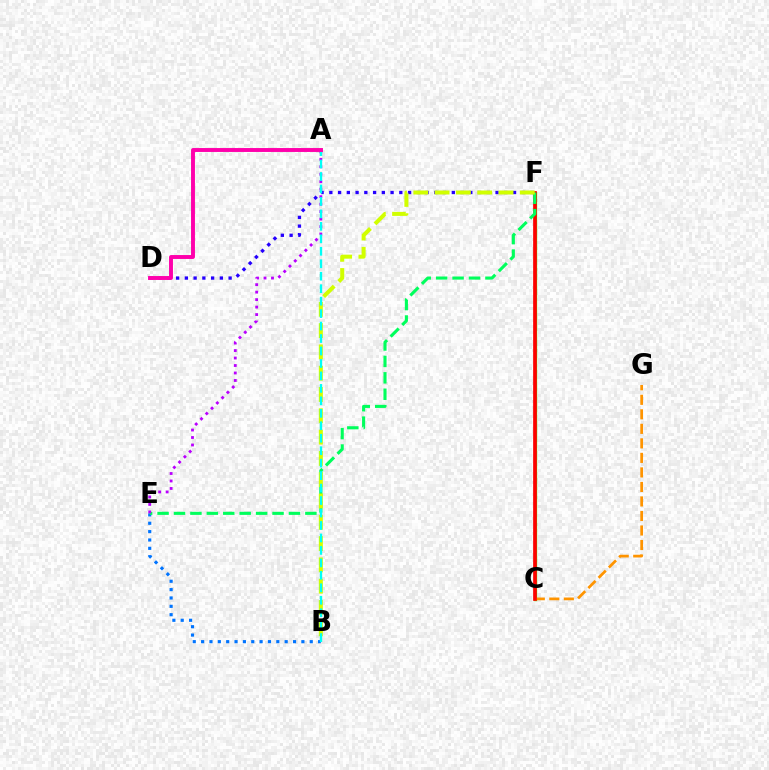{('B', 'E'): [{'color': '#0074ff', 'line_style': 'dotted', 'thickness': 2.27}], ('C', 'F'): [{'color': '#3dff00', 'line_style': 'solid', 'thickness': 2.39}, {'color': '#ff0000', 'line_style': 'solid', 'thickness': 2.66}], ('D', 'F'): [{'color': '#2500ff', 'line_style': 'dotted', 'thickness': 2.38}], ('C', 'G'): [{'color': '#ff9400', 'line_style': 'dashed', 'thickness': 1.97}], ('E', 'F'): [{'color': '#00ff5c', 'line_style': 'dashed', 'thickness': 2.23}], ('B', 'F'): [{'color': '#d1ff00', 'line_style': 'dashed', 'thickness': 2.89}], ('A', 'E'): [{'color': '#b900ff', 'line_style': 'dotted', 'thickness': 2.03}], ('A', 'B'): [{'color': '#00fff6', 'line_style': 'dashed', 'thickness': 1.69}], ('A', 'D'): [{'color': '#ff00ac', 'line_style': 'solid', 'thickness': 2.82}]}